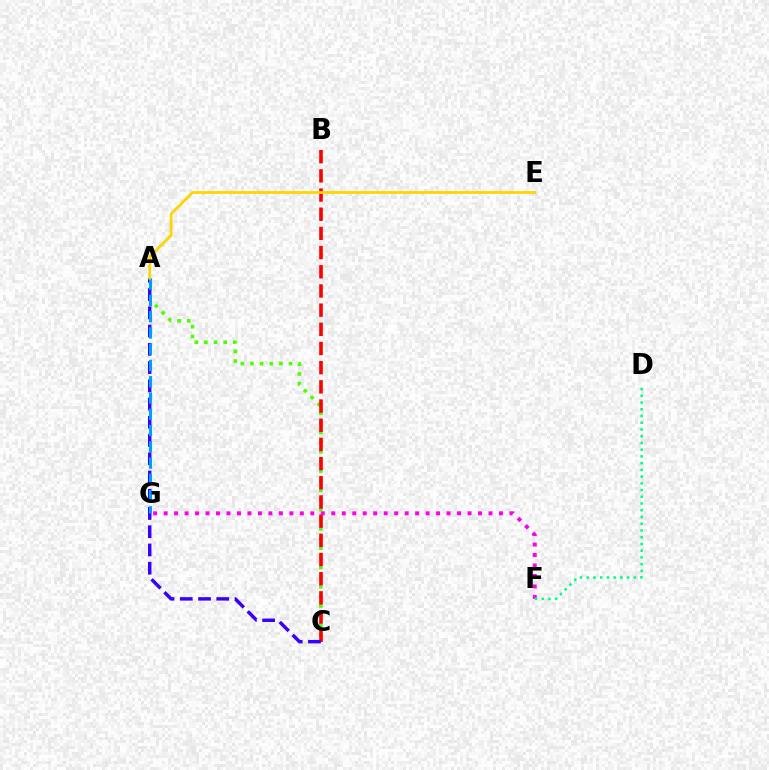{('A', 'C'): [{'color': '#4fff00', 'line_style': 'dotted', 'thickness': 2.62}, {'color': '#3700ff', 'line_style': 'dashed', 'thickness': 2.48}], ('B', 'C'): [{'color': '#ff0000', 'line_style': 'dashed', 'thickness': 2.61}], ('A', 'G'): [{'color': '#009eff', 'line_style': 'dashed', 'thickness': 2.21}], ('A', 'E'): [{'color': '#ffd500', 'line_style': 'solid', 'thickness': 2.0}], ('F', 'G'): [{'color': '#ff00ed', 'line_style': 'dotted', 'thickness': 2.85}], ('D', 'F'): [{'color': '#00ff86', 'line_style': 'dotted', 'thickness': 1.83}]}